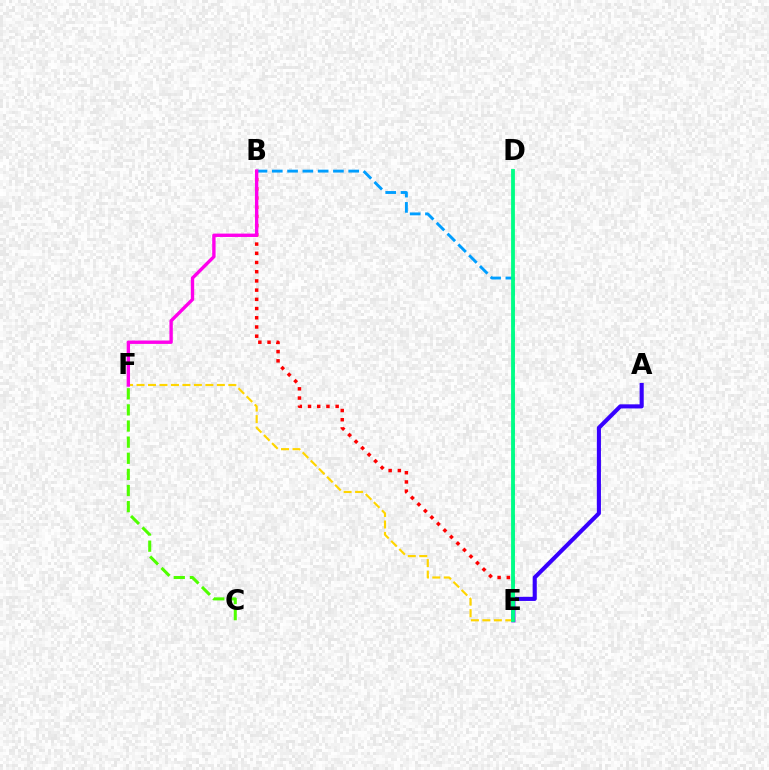{('C', 'F'): [{'color': '#4fff00', 'line_style': 'dashed', 'thickness': 2.19}], ('A', 'E'): [{'color': '#3700ff', 'line_style': 'solid', 'thickness': 2.95}], ('B', 'E'): [{'color': '#ff0000', 'line_style': 'dotted', 'thickness': 2.5}, {'color': '#009eff', 'line_style': 'dashed', 'thickness': 2.08}], ('E', 'F'): [{'color': '#ffd500', 'line_style': 'dashed', 'thickness': 1.56}], ('B', 'F'): [{'color': '#ff00ed', 'line_style': 'solid', 'thickness': 2.43}], ('D', 'E'): [{'color': '#00ff86', 'line_style': 'solid', 'thickness': 2.75}]}